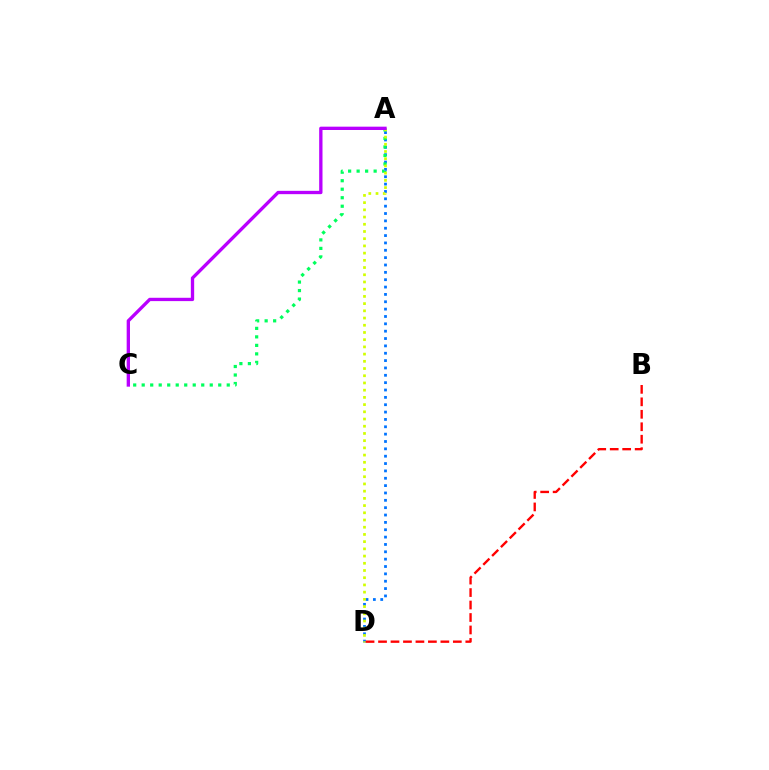{('A', 'D'): [{'color': '#0074ff', 'line_style': 'dotted', 'thickness': 2.0}, {'color': '#d1ff00', 'line_style': 'dotted', 'thickness': 1.96}], ('A', 'C'): [{'color': '#00ff5c', 'line_style': 'dotted', 'thickness': 2.31}, {'color': '#b900ff', 'line_style': 'solid', 'thickness': 2.39}], ('B', 'D'): [{'color': '#ff0000', 'line_style': 'dashed', 'thickness': 1.69}]}